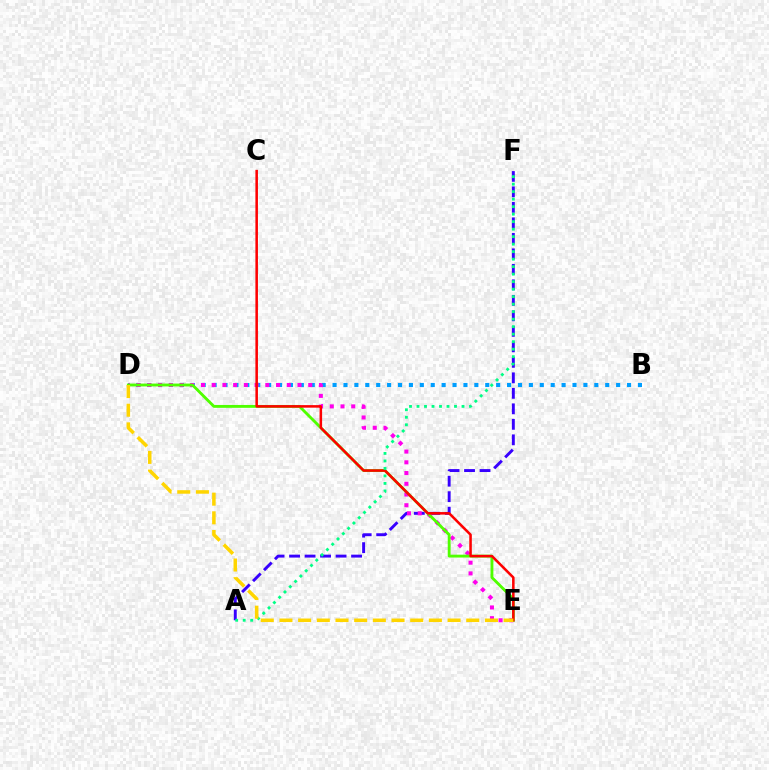{('B', 'D'): [{'color': '#009eff', 'line_style': 'dotted', 'thickness': 2.96}], ('A', 'F'): [{'color': '#3700ff', 'line_style': 'dashed', 'thickness': 2.11}, {'color': '#00ff86', 'line_style': 'dotted', 'thickness': 2.04}], ('D', 'E'): [{'color': '#ff00ed', 'line_style': 'dotted', 'thickness': 2.91}, {'color': '#4fff00', 'line_style': 'solid', 'thickness': 2.06}, {'color': '#ffd500', 'line_style': 'dashed', 'thickness': 2.54}], ('C', 'E'): [{'color': '#ff0000', 'line_style': 'solid', 'thickness': 1.83}]}